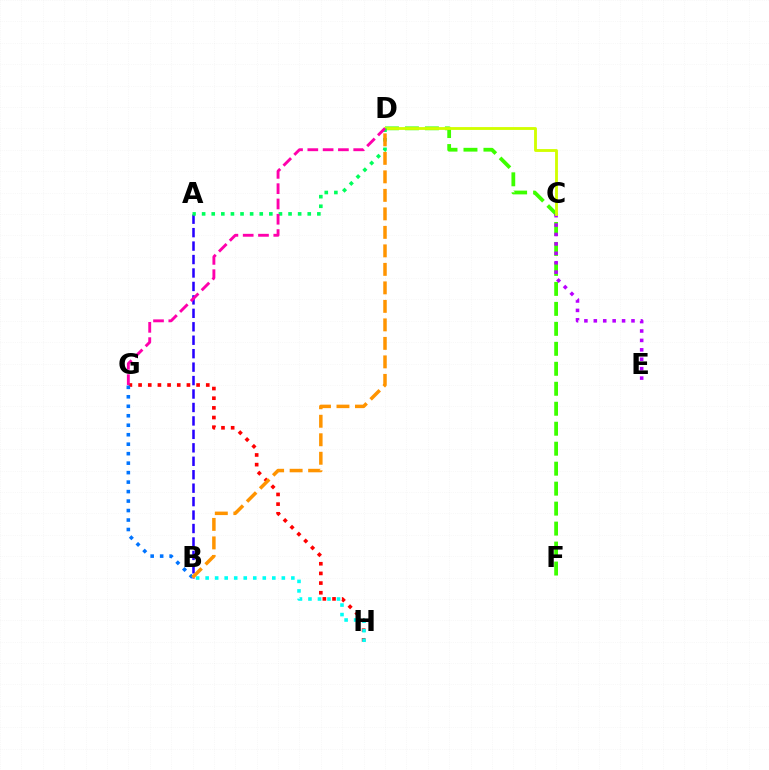{('G', 'H'): [{'color': '#ff0000', 'line_style': 'dotted', 'thickness': 2.63}], ('A', 'B'): [{'color': '#2500ff', 'line_style': 'dashed', 'thickness': 1.83}], ('D', 'F'): [{'color': '#3dff00', 'line_style': 'dashed', 'thickness': 2.71}], ('B', 'G'): [{'color': '#0074ff', 'line_style': 'dotted', 'thickness': 2.58}], ('C', 'E'): [{'color': '#b900ff', 'line_style': 'dotted', 'thickness': 2.56}], ('C', 'D'): [{'color': '#d1ff00', 'line_style': 'solid', 'thickness': 2.05}], ('A', 'D'): [{'color': '#00ff5c', 'line_style': 'dotted', 'thickness': 2.61}], ('D', 'G'): [{'color': '#ff00ac', 'line_style': 'dashed', 'thickness': 2.08}], ('B', 'H'): [{'color': '#00fff6', 'line_style': 'dotted', 'thickness': 2.59}], ('B', 'D'): [{'color': '#ff9400', 'line_style': 'dashed', 'thickness': 2.51}]}